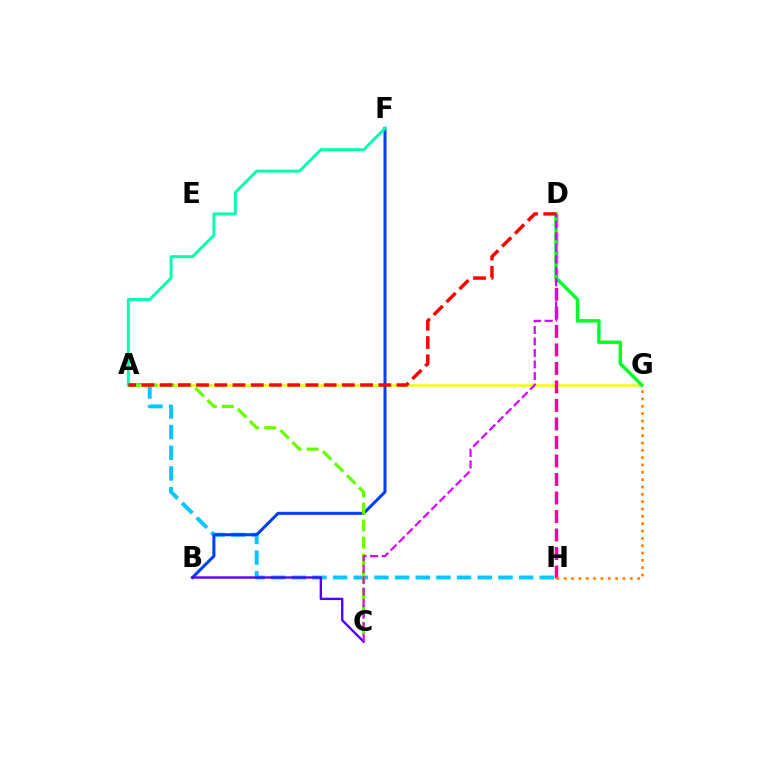{('A', 'H'): [{'color': '#00c7ff', 'line_style': 'dashed', 'thickness': 2.81}], ('A', 'G'): [{'color': '#eeff00', 'line_style': 'solid', 'thickness': 1.8}], ('B', 'F'): [{'color': '#003fff', 'line_style': 'solid', 'thickness': 2.18}], ('A', 'C'): [{'color': '#66ff00', 'line_style': 'dashed', 'thickness': 2.32}], ('A', 'F'): [{'color': '#00ffaf', 'line_style': 'solid', 'thickness': 2.11}], ('D', 'H'): [{'color': '#ff00a0', 'line_style': 'dashed', 'thickness': 2.51}], ('B', 'C'): [{'color': '#4f00ff', 'line_style': 'solid', 'thickness': 1.69}], ('G', 'H'): [{'color': '#ff8800', 'line_style': 'dotted', 'thickness': 1.99}], ('D', 'G'): [{'color': '#00ff27', 'line_style': 'solid', 'thickness': 2.46}], ('C', 'D'): [{'color': '#d600ff', 'line_style': 'dashed', 'thickness': 1.56}], ('A', 'D'): [{'color': '#ff0000', 'line_style': 'dashed', 'thickness': 2.48}]}